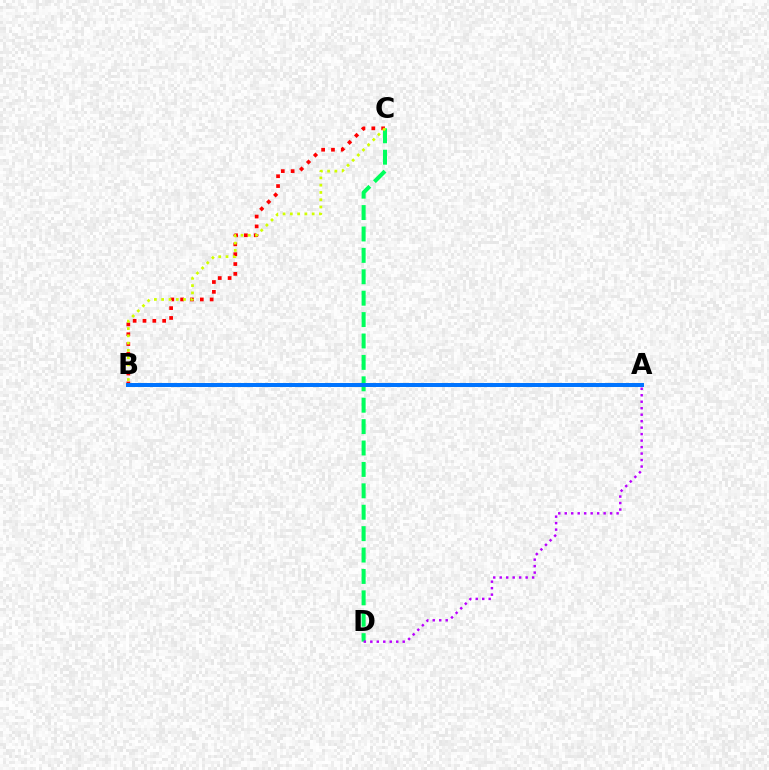{('C', 'D'): [{'color': '#00ff5c', 'line_style': 'dashed', 'thickness': 2.91}], ('B', 'C'): [{'color': '#ff0000', 'line_style': 'dotted', 'thickness': 2.67}, {'color': '#d1ff00', 'line_style': 'dotted', 'thickness': 1.98}], ('A', 'D'): [{'color': '#b900ff', 'line_style': 'dotted', 'thickness': 1.76}], ('A', 'B'): [{'color': '#0074ff', 'line_style': 'solid', 'thickness': 2.86}]}